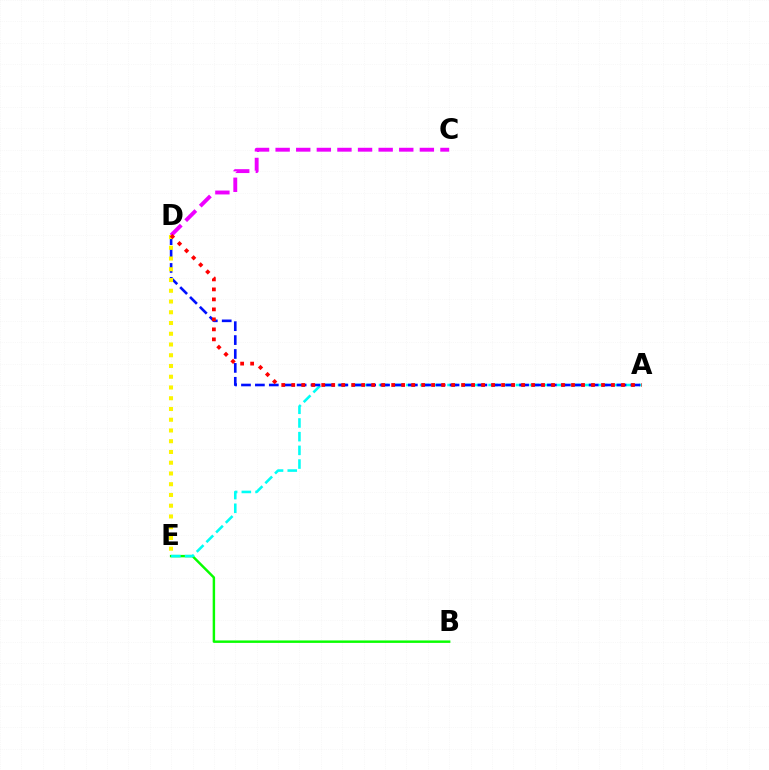{('B', 'E'): [{'color': '#08ff00', 'line_style': 'solid', 'thickness': 1.76}], ('A', 'E'): [{'color': '#00fff6', 'line_style': 'dashed', 'thickness': 1.86}], ('A', 'D'): [{'color': '#0010ff', 'line_style': 'dashed', 'thickness': 1.89}, {'color': '#ff0000', 'line_style': 'dotted', 'thickness': 2.72}], ('D', 'E'): [{'color': '#fcf500', 'line_style': 'dotted', 'thickness': 2.92}], ('C', 'D'): [{'color': '#ee00ff', 'line_style': 'dashed', 'thickness': 2.8}]}